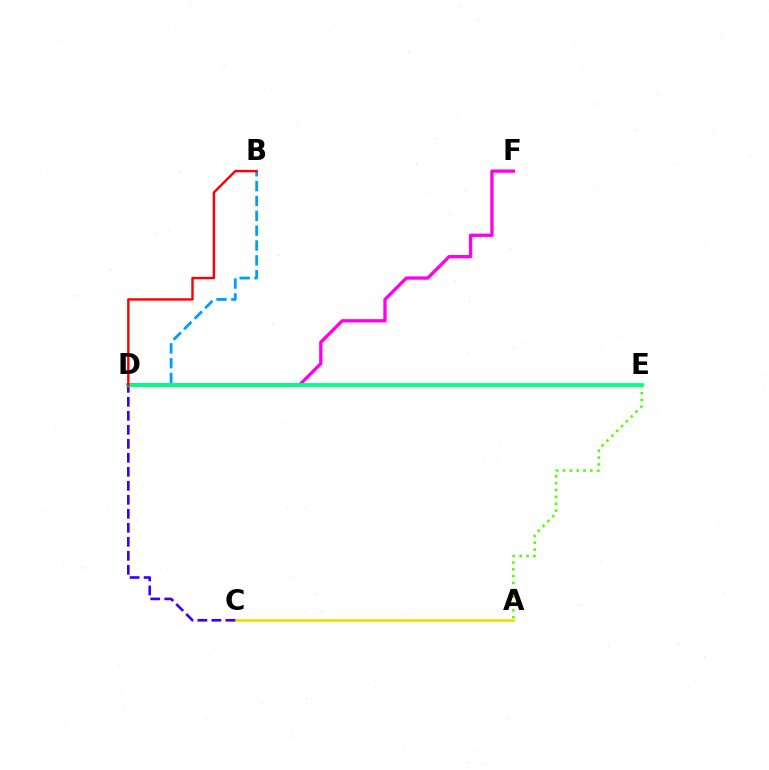{('A', 'C'): [{'color': '#ffd500', 'line_style': 'solid', 'thickness': 1.92}], ('C', 'D'): [{'color': '#3700ff', 'line_style': 'dashed', 'thickness': 1.9}], ('D', 'F'): [{'color': '#ff00ed', 'line_style': 'solid', 'thickness': 2.39}], ('A', 'E'): [{'color': '#4fff00', 'line_style': 'dotted', 'thickness': 1.86}], ('B', 'D'): [{'color': '#009eff', 'line_style': 'dashed', 'thickness': 2.02}, {'color': '#ff0000', 'line_style': 'solid', 'thickness': 1.74}], ('D', 'E'): [{'color': '#00ff86', 'line_style': 'solid', 'thickness': 2.75}]}